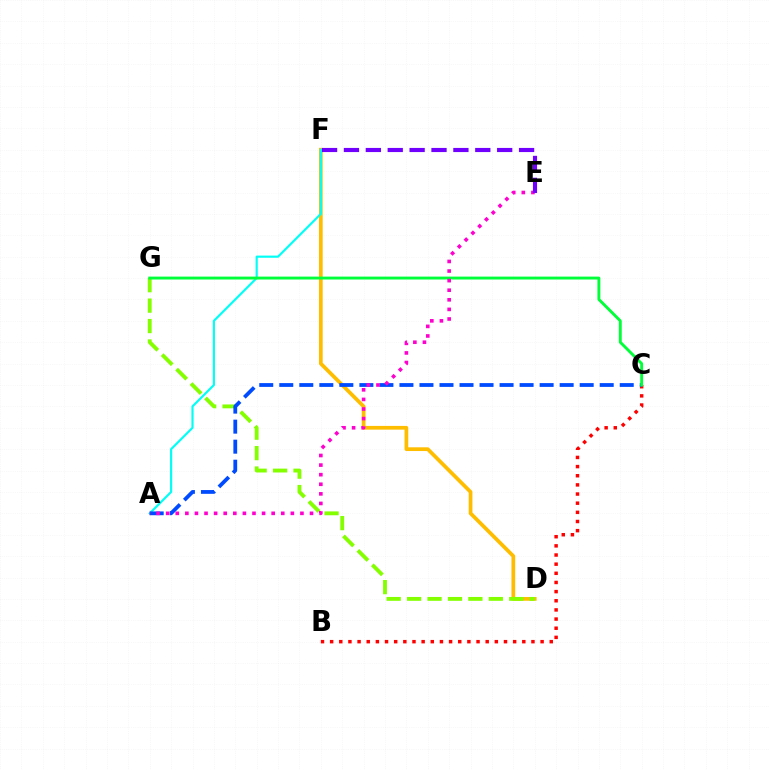{('D', 'F'): [{'color': '#ffbd00', 'line_style': 'solid', 'thickness': 2.68}], ('B', 'C'): [{'color': '#ff0000', 'line_style': 'dotted', 'thickness': 2.49}], ('A', 'F'): [{'color': '#00fff6', 'line_style': 'solid', 'thickness': 1.56}], ('D', 'G'): [{'color': '#84ff00', 'line_style': 'dashed', 'thickness': 2.78}], ('A', 'C'): [{'color': '#004bff', 'line_style': 'dashed', 'thickness': 2.72}], ('C', 'G'): [{'color': '#00ff39', 'line_style': 'solid', 'thickness': 2.09}], ('A', 'E'): [{'color': '#ff00cf', 'line_style': 'dotted', 'thickness': 2.61}], ('E', 'F'): [{'color': '#7200ff', 'line_style': 'dashed', 'thickness': 2.97}]}